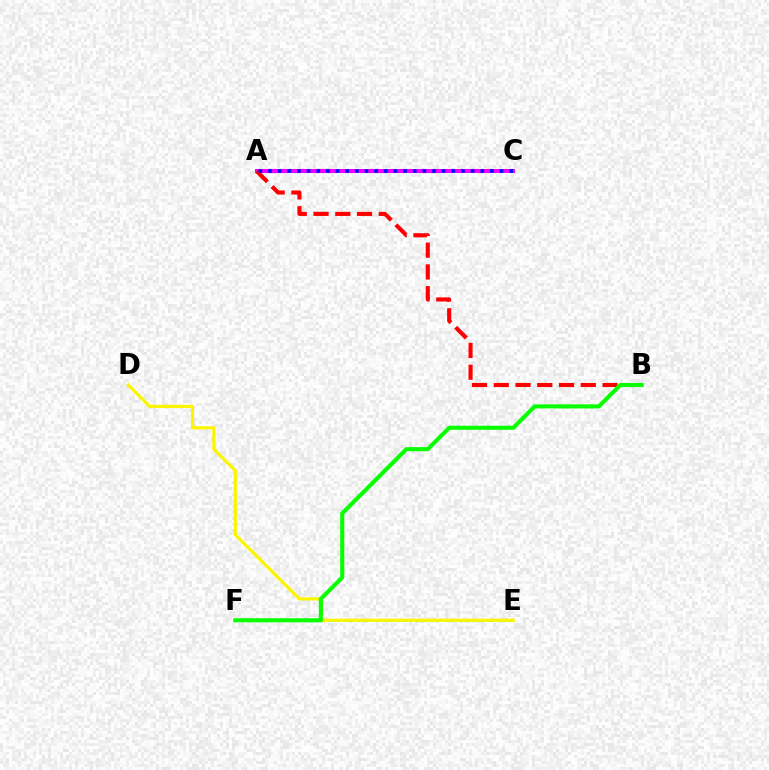{('A', 'C'): [{'color': '#ee00ff', 'line_style': 'solid', 'thickness': 2.9}, {'color': '#0010ff', 'line_style': 'dotted', 'thickness': 2.62}], ('E', 'F'): [{'color': '#00fff6', 'line_style': 'dashed', 'thickness': 1.98}], ('A', 'B'): [{'color': '#ff0000', 'line_style': 'dashed', 'thickness': 2.96}], ('D', 'E'): [{'color': '#fcf500', 'line_style': 'solid', 'thickness': 2.29}], ('B', 'F'): [{'color': '#08ff00', 'line_style': 'solid', 'thickness': 2.94}]}